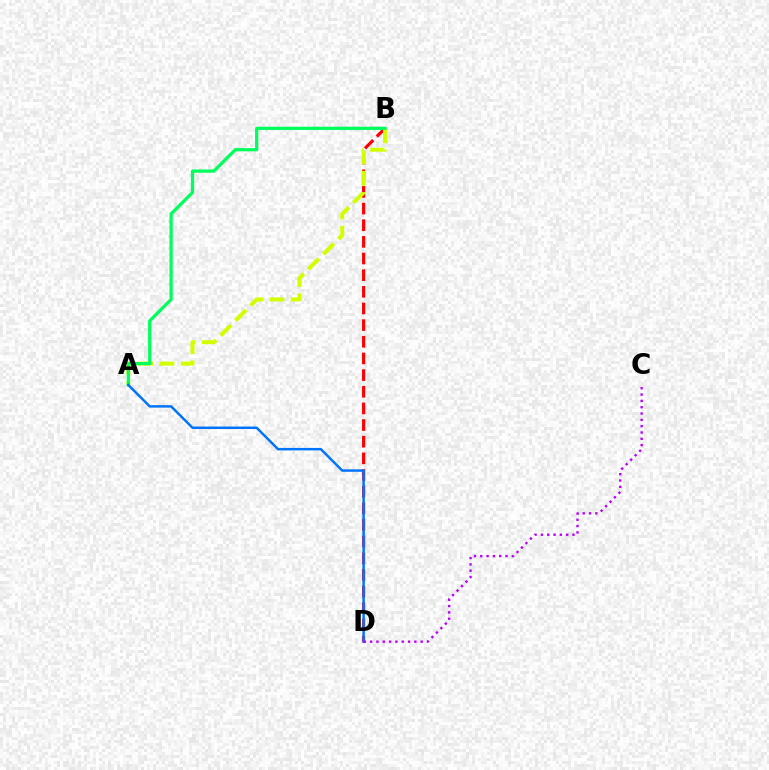{('B', 'D'): [{'color': '#ff0000', 'line_style': 'dashed', 'thickness': 2.26}], ('A', 'B'): [{'color': '#d1ff00', 'line_style': 'dashed', 'thickness': 2.89}, {'color': '#00ff5c', 'line_style': 'solid', 'thickness': 2.33}], ('A', 'D'): [{'color': '#0074ff', 'line_style': 'solid', 'thickness': 1.78}], ('C', 'D'): [{'color': '#b900ff', 'line_style': 'dotted', 'thickness': 1.72}]}